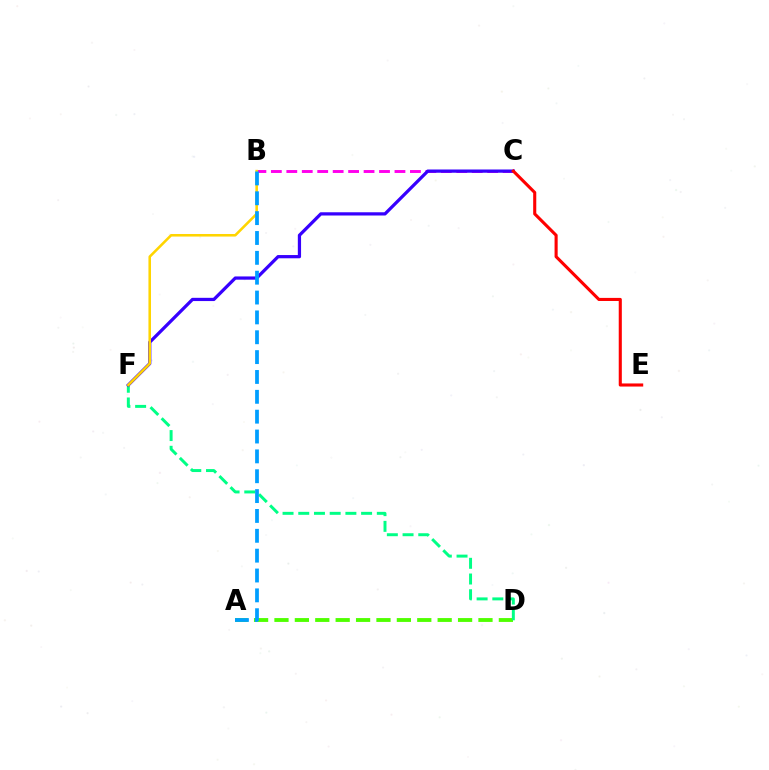{('A', 'D'): [{'color': '#4fff00', 'line_style': 'dashed', 'thickness': 2.77}], ('B', 'C'): [{'color': '#ff00ed', 'line_style': 'dashed', 'thickness': 2.1}], ('D', 'F'): [{'color': '#00ff86', 'line_style': 'dashed', 'thickness': 2.13}], ('C', 'F'): [{'color': '#3700ff', 'line_style': 'solid', 'thickness': 2.33}], ('C', 'E'): [{'color': '#ff0000', 'line_style': 'solid', 'thickness': 2.23}], ('B', 'F'): [{'color': '#ffd500', 'line_style': 'solid', 'thickness': 1.84}], ('A', 'B'): [{'color': '#009eff', 'line_style': 'dashed', 'thickness': 2.7}]}